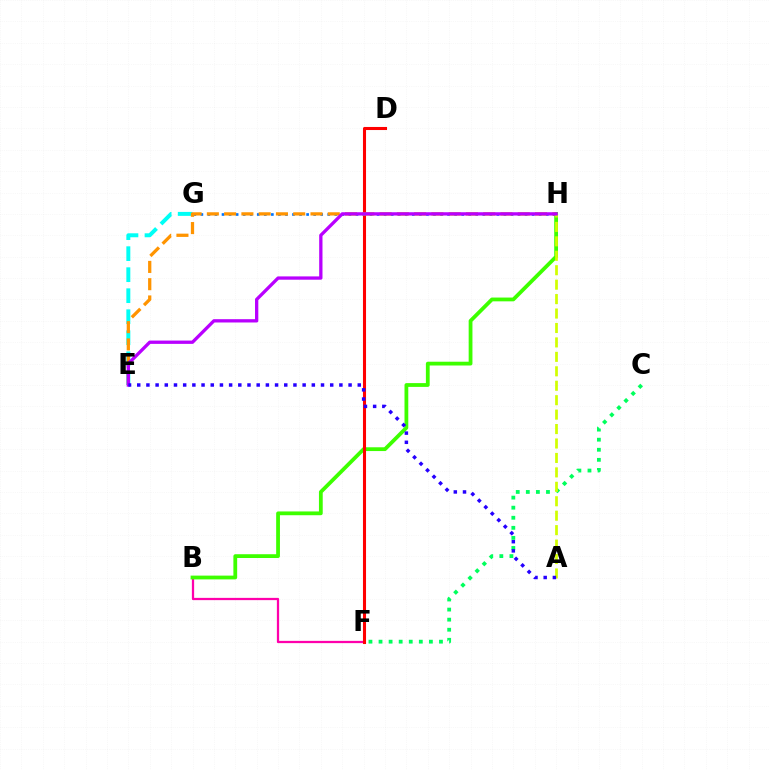{('E', 'G'): [{'color': '#00fff6', 'line_style': 'dashed', 'thickness': 2.86}], ('C', 'F'): [{'color': '#00ff5c', 'line_style': 'dotted', 'thickness': 2.74}], ('B', 'F'): [{'color': '#ff00ac', 'line_style': 'solid', 'thickness': 1.63}], ('B', 'H'): [{'color': '#3dff00', 'line_style': 'solid', 'thickness': 2.72}], ('D', 'F'): [{'color': '#ff0000', 'line_style': 'solid', 'thickness': 2.21}], ('G', 'H'): [{'color': '#0074ff', 'line_style': 'dotted', 'thickness': 1.91}], ('E', 'H'): [{'color': '#ff9400', 'line_style': 'dashed', 'thickness': 2.35}, {'color': '#b900ff', 'line_style': 'solid', 'thickness': 2.38}], ('A', 'H'): [{'color': '#d1ff00', 'line_style': 'dashed', 'thickness': 1.96}], ('A', 'E'): [{'color': '#2500ff', 'line_style': 'dotted', 'thickness': 2.5}]}